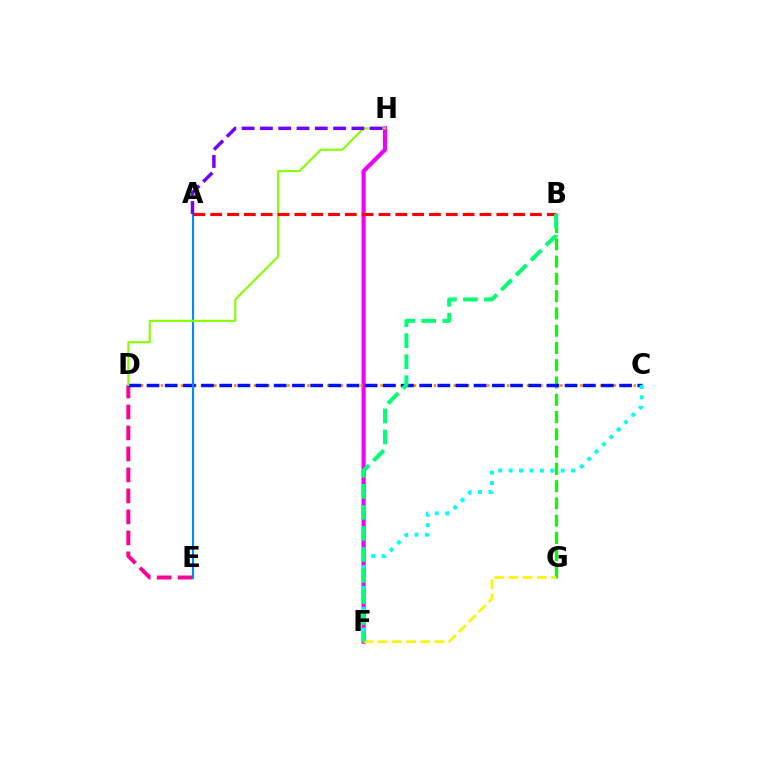{('F', 'H'): [{'color': '#ee00ff', 'line_style': 'solid', 'thickness': 2.99}], ('B', 'G'): [{'color': '#08ff00', 'line_style': 'dashed', 'thickness': 2.35}], ('C', 'D'): [{'color': '#ff7c00', 'line_style': 'dotted', 'thickness': 1.81}, {'color': '#0010ff', 'line_style': 'dashed', 'thickness': 2.47}], ('D', 'E'): [{'color': '#ff0094', 'line_style': 'dashed', 'thickness': 2.85}], ('A', 'E'): [{'color': '#008cff', 'line_style': 'solid', 'thickness': 1.53}], ('C', 'F'): [{'color': '#00fff6', 'line_style': 'dotted', 'thickness': 2.83}], ('D', 'H'): [{'color': '#84ff00', 'line_style': 'solid', 'thickness': 1.5}], ('A', 'B'): [{'color': '#ff0000', 'line_style': 'dashed', 'thickness': 2.29}], ('F', 'G'): [{'color': '#fcf500', 'line_style': 'dashed', 'thickness': 1.92}], ('A', 'H'): [{'color': '#7200ff', 'line_style': 'dashed', 'thickness': 2.48}], ('B', 'F'): [{'color': '#00ff74', 'line_style': 'dashed', 'thickness': 2.86}]}